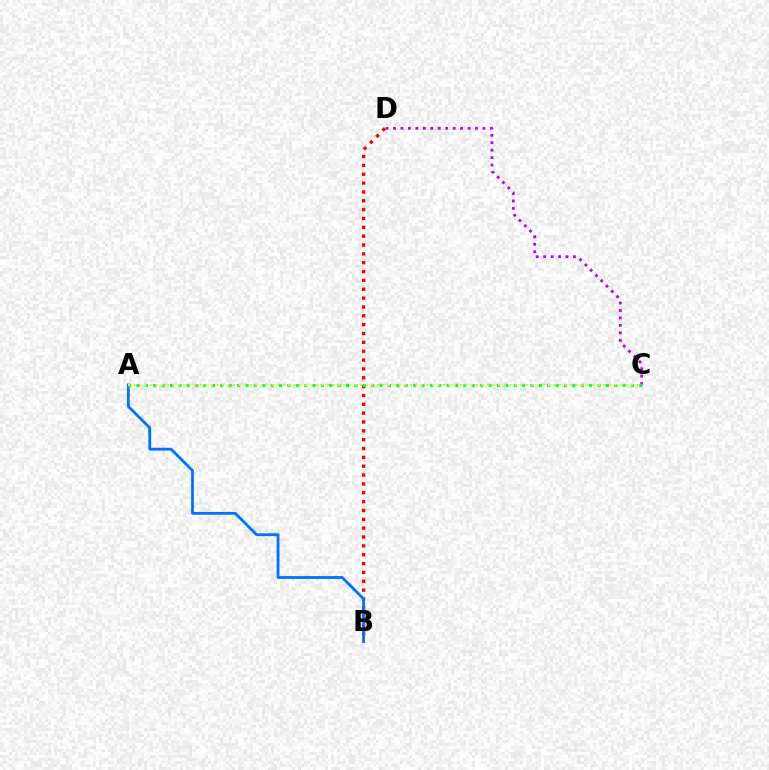{('C', 'D'): [{'color': '#b900ff', 'line_style': 'dotted', 'thickness': 2.03}], ('B', 'D'): [{'color': '#ff0000', 'line_style': 'dotted', 'thickness': 2.4}], ('A', 'B'): [{'color': '#0074ff', 'line_style': 'solid', 'thickness': 2.04}], ('A', 'C'): [{'color': '#00ff5c', 'line_style': 'dotted', 'thickness': 2.28}, {'color': '#d1ff00', 'line_style': 'dotted', 'thickness': 1.5}]}